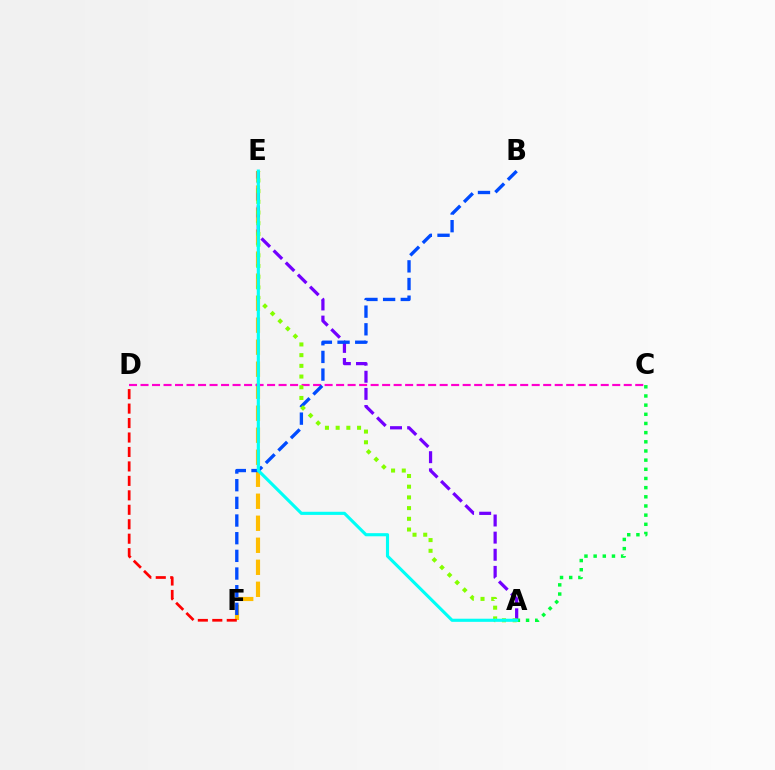{('E', 'F'): [{'color': '#ffbd00', 'line_style': 'dashed', 'thickness': 2.99}], ('C', 'D'): [{'color': '#ff00cf', 'line_style': 'dashed', 'thickness': 1.56}], ('A', 'E'): [{'color': '#7200ff', 'line_style': 'dashed', 'thickness': 2.33}, {'color': '#84ff00', 'line_style': 'dotted', 'thickness': 2.91}, {'color': '#00fff6', 'line_style': 'solid', 'thickness': 2.25}], ('A', 'C'): [{'color': '#00ff39', 'line_style': 'dotted', 'thickness': 2.49}], ('B', 'F'): [{'color': '#004bff', 'line_style': 'dashed', 'thickness': 2.4}], ('D', 'F'): [{'color': '#ff0000', 'line_style': 'dashed', 'thickness': 1.96}]}